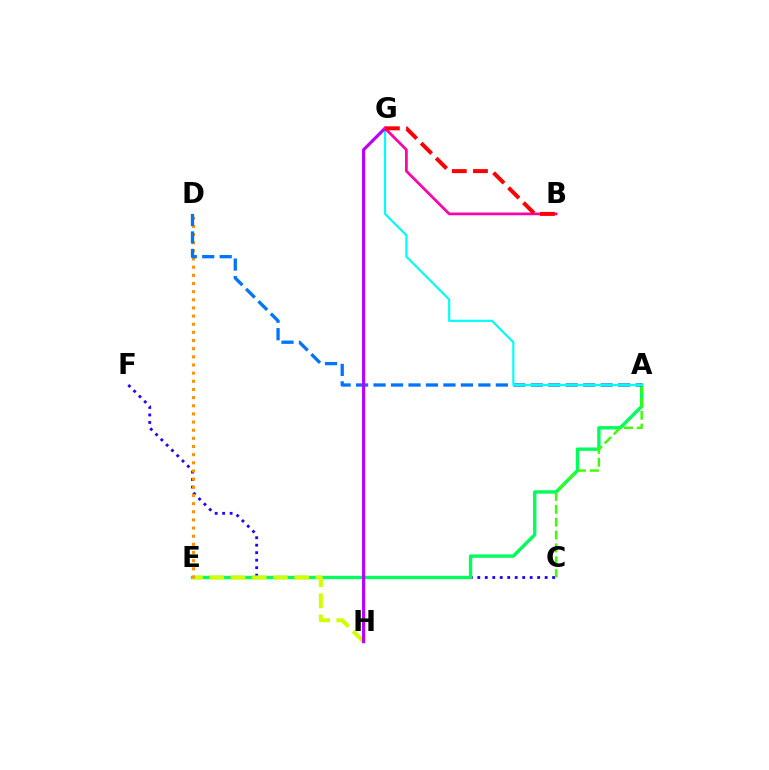{('C', 'F'): [{'color': '#2500ff', 'line_style': 'dotted', 'thickness': 2.03}], ('A', 'E'): [{'color': '#00ff5c', 'line_style': 'solid', 'thickness': 2.43}], ('E', 'H'): [{'color': '#d1ff00', 'line_style': 'dashed', 'thickness': 2.88}], ('A', 'C'): [{'color': '#3dff00', 'line_style': 'dashed', 'thickness': 1.75}], ('D', 'E'): [{'color': '#ff9400', 'line_style': 'dotted', 'thickness': 2.21}], ('A', 'D'): [{'color': '#0074ff', 'line_style': 'dashed', 'thickness': 2.37}], ('A', 'G'): [{'color': '#00fff6', 'line_style': 'solid', 'thickness': 1.56}], ('G', 'H'): [{'color': '#b900ff', 'line_style': 'solid', 'thickness': 2.26}], ('B', 'G'): [{'color': '#ff00ac', 'line_style': 'solid', 'thickness': 1.96}, {'color': '#ff0000', 'line_style': 'dashed', 'thickness': 2.87}]}